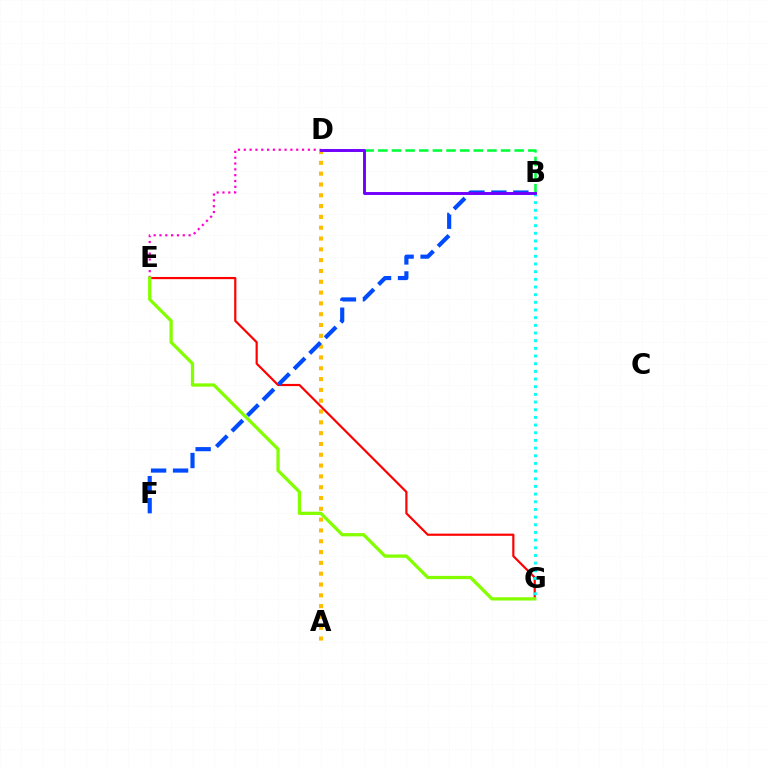{('A', 'D'): [{'color': '#ffbd00', 'line_style': 'dotted', 'thickness': 2.94}], ('E', 'G'): [{'color': '#ff0000', 'line_style': 'solid', 'thickness': 1.57}, {'color': '#84ff00', 'line_style': 'solid', 'thickness': 2.35}], ('D', 'E'): [{'color': '#ff00cf', 'line_style': 'dotted', 'thickness': 1.58}], ('B', 'G'): [{'color': '#00fff6', 'line_style': 'dotted', 'thickness': 2.08}], ('B', 'D'): [{'color': '#00ff39', 'line_style': 'dashed', 'thickness': 1.85}, {'color': '#7200ff', 'line_style': 'solid', 'thickness': 2.1}], ('B', 'F'): [{'color': '#004bff', 'line_style': 'dashed', 'thickness': 2.99}]}